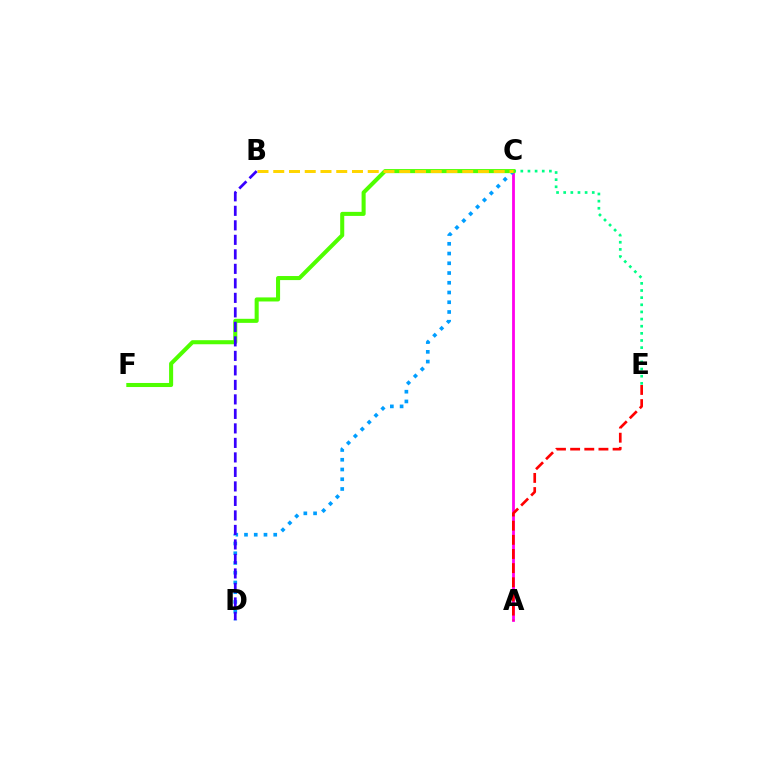{('A', 'C'): [{'color': '#ff00ed', 'line_style': 'solid', 'thickness': 2.01}], ('C', 'E'): [{'color': '#00ff86', 'line_style': 'dotted', 'thickness': 1.94}], ('C', 'D'): [{'color': '#009eff', 'line_style': 'dotted', 'thickness': 2.65}], ('A', 'E'): [{'color': '#ff0000', 'line_style': 'dashed', 'thickness': 1.92}], ('C', 'F'): [{'color': '#4fff00', 'line_style': 'solid', 'thickness': 2.92}], ('B', 'C'): [{'color': '#ffd500', 'line_style': 'dashed', 'thickness': 2.14}], ('B', 'D'): [{'color': '#3700ff', 'line_style': 'dashed', 'thickness': 1.97}]}